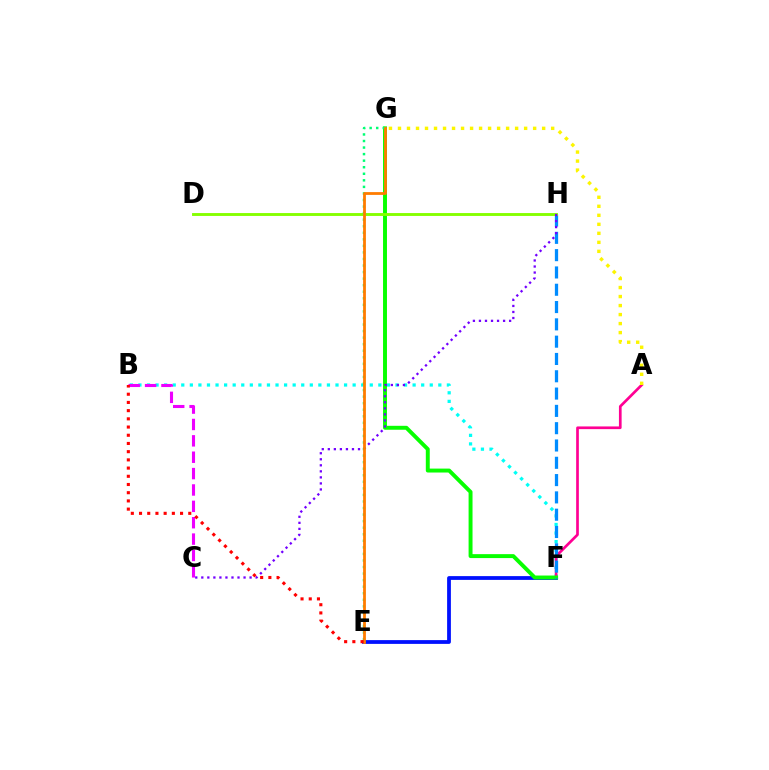{('E', 'F'): [{'color': '#0010ff', 'line_style': 'solid', 'thickness': 2.72}], ('B', 'F'): [{'color': '#00fff6', 'line_style': 'dotted', 'thickness': 2.33}], ('B', 'C'): [{'color': '#ee00ff', 'line_style': 'dashed', 'thickness': 2.22}], ('A', 'F'): [{'color': '#ff0094', 'line_style': 'solid', 'thickness': 1.94}], ('A', 'G'): [{'color': '#fcf500', 'line_style': 'dotted', 'thickness': 2.45}], ('F', 'G'): [{'color': '#08ff00', 'line_style': 'solid', 'thickness': 2.83}], ('F', 'H'): [{'color': '#008cff', 'line_style': 'dashed', 'thickness': 2.35}], ('D', 'H'): [{'color': '#84ff00', 'line_style': 'solid', 'thickness': 2.07}], ('E', 'G'): [{'color': '#00ff74', 'line_style': 'dotted', 'thickness': 1.78}, {'color': '#ff7c00', 'line_style': 'solid', 'thickness': 2.01}], ('C', 'H'): [{'color': '#7200ff', 'line_style': 'dotted', 'thickness': 1.64}], ('B', 'E'): [{'color': '#ff0000', 'line_style': 'dotted', 'thickness': 2.23}]}